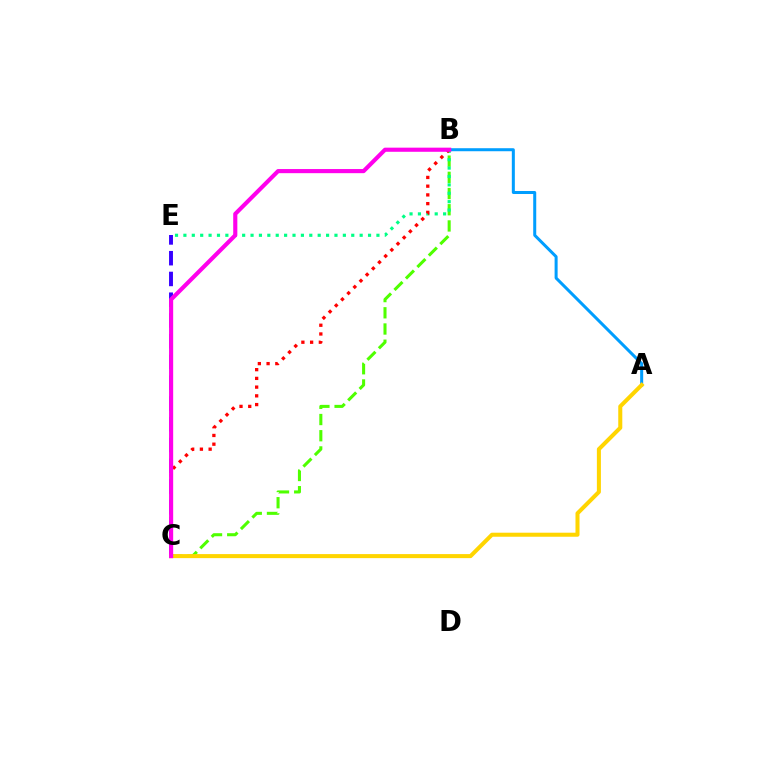{('A', 'B'): [{'color': '#009eff', 'line_style': 'solid', 'thickness': 2.17}], ('B', 'C'): [{'color': '#4fff00', 'line_style': 'dashed', 'thickness': 2.2}, {'color': '#ff0000', 'line_style': 'dotted', 'thickness': 2.37}, {'color': '#ff00ed', 'line_style': 'solid', 'thickness': 2.97}], ('B', 'E'): [{'color': '#00ff86', 'line_style': 'dotted', 'thickness': 2.28}], ('C', 'E'): [{'color': '#3700ff', 'line_style': 'dashed', 'thickness': 2.82}], ('A', 'C'): [{'color': '#ffd500', 'line_style': 'solid', 'thickness': 2.91}]}